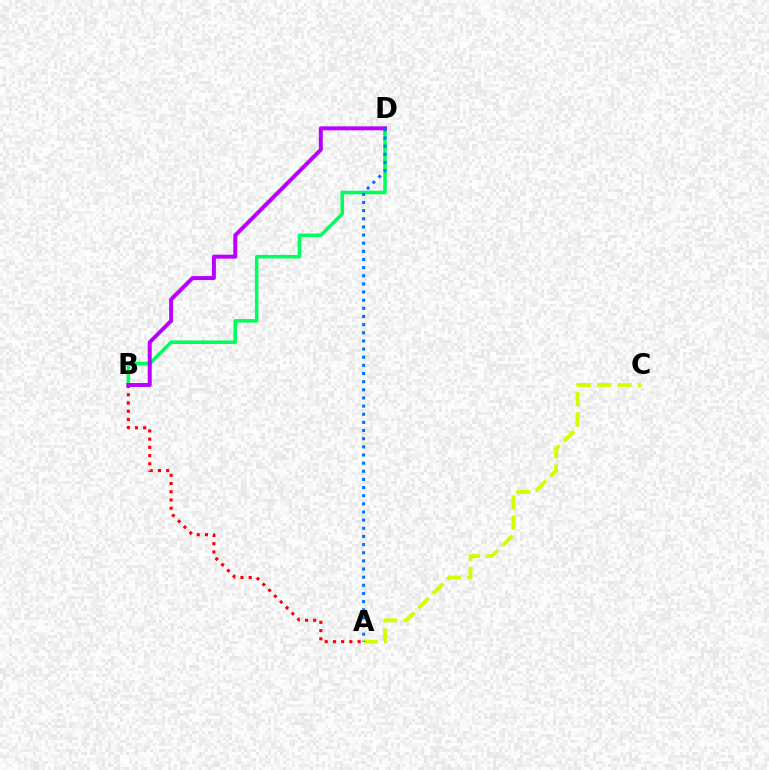{('A', 'B'): [{'color': '#ff0000', 'line_style': 'dotted', 'thickness': 2.23}], ('B', 'D'): [{'color': '#00ff5c', 'line_style': 'solid', 'thickness': 2.55}, {'color': '#b900ff', 'line_style': 'solid', 'thickness': 2.85}], ('A', 'C'): [{'color': '#d1ff00', 'line_style': 'dashed', 'thickness': 2.77}], ('A', 'D'): [{'color': '#0074ff', 'line_style': 'dotted', 'thickness': 2.21}]}